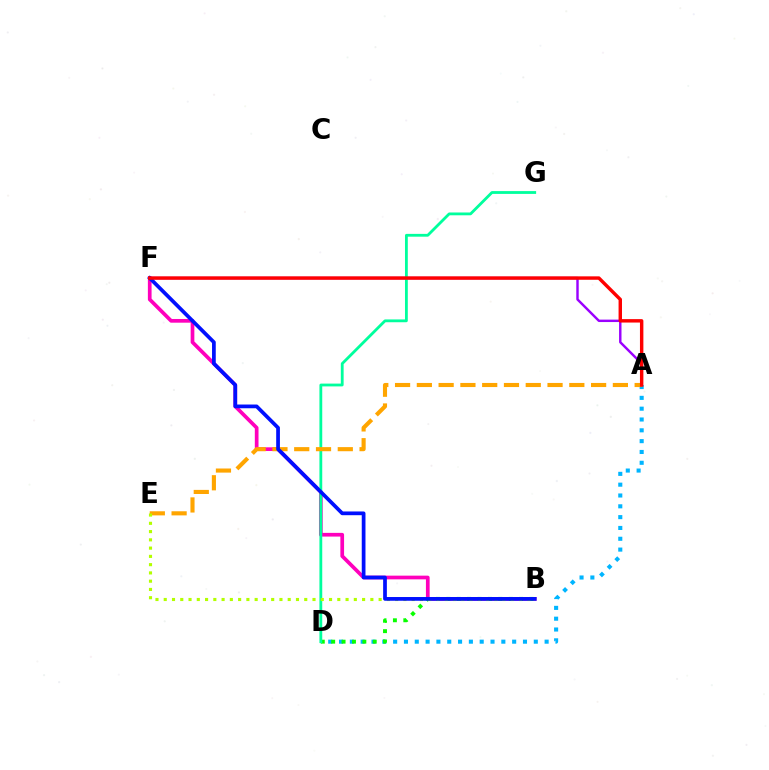{('B', 'F'): [{'color': '#ff00bd', 'line_style': 'solid', 'thickness': 2.66}, {'color': '#0010ff', 'line_style': 'solid', 'thickness': 2.68}], ('A', 'F'): [{'color': '#9b00ff', 'line_style': 'solid', 'thickness': 1.75}, {'color': '#ff0000', 'line_style': 'solid', 'thickness': 2.47}], ('A', 'D'): [{'color': '#00b5ff', 'line_style': 'dotted', 'thickness': 2.94}], ('B', 'D'): [{'color': '#08ff00', 'line_style': 'dotted', 'thickness': 2.82}], ('D', 'G'): [{'color': '#00ff9d', 'line_style': 'solid', 'thickness': 2.02}], ('A', 'E'): [{'color': '#ffa500', 'line_style': 'dashed', 'thickness': 2.96}], ('B', 'E'): [{'color': '#b3ff00', 'line_style': 'dotted', 'thickness': 2.25}]}